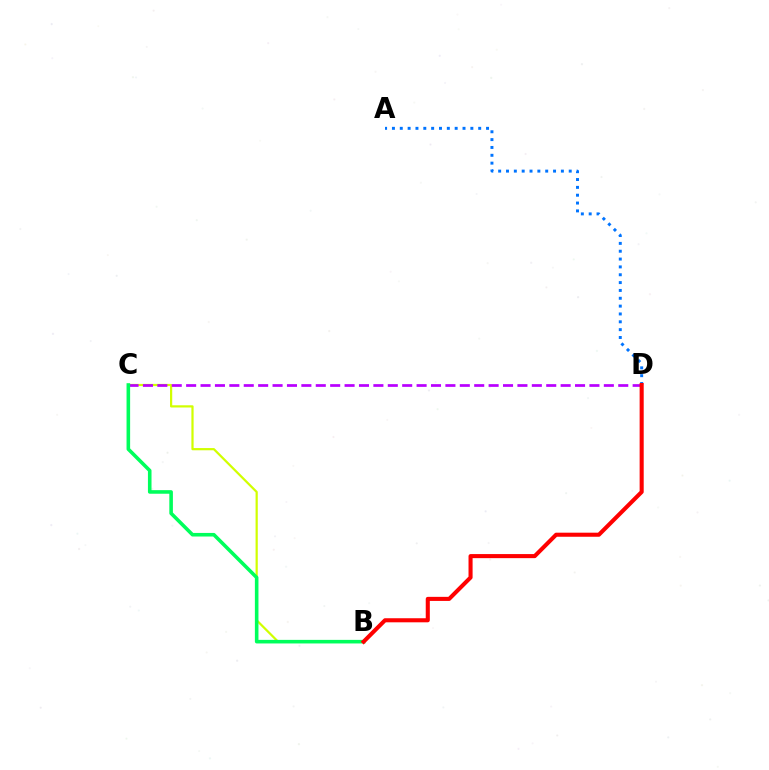{('A', 'D'): [{'color': '#0074ff', 'line_style': 'dotted', 'thickness': 2.13}], ('B', 'C'): [{'color': '#d1ff00', 'line_style': 'solid', 'thickness': 1.6}, {'color': '#00ff5c', 'line_style': 'solid', 'thickness': 2.58}], ('C', 'D'): [{'color': '#b900ff', 'line_style': 'dashed', 'thickness': 1.96}], ('B', 'D'): [{'color': '#ff0000', 'line_style': 'solid', 'thickness': 2.93}]}